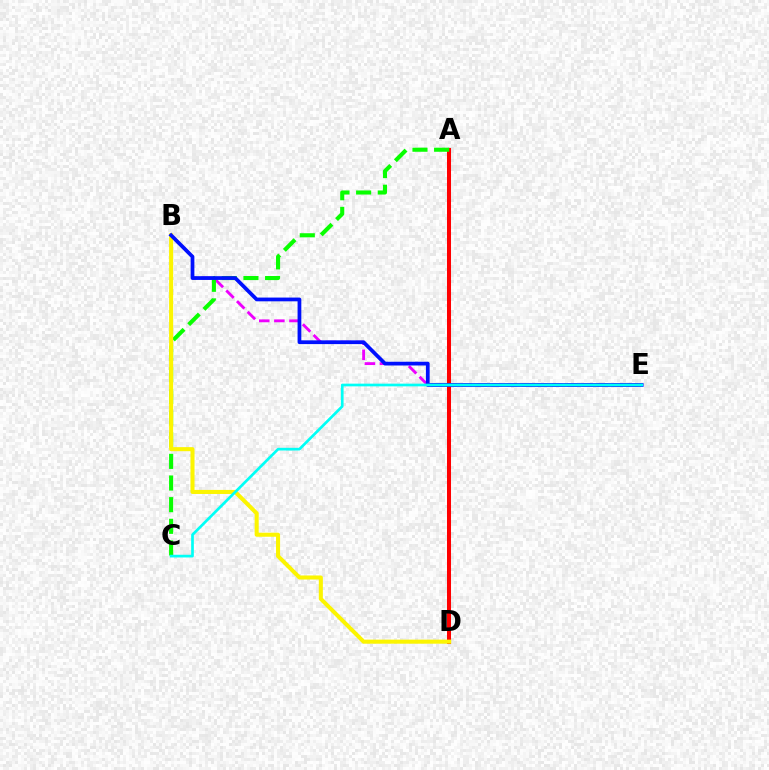{('B', 'E'): [{'color': '#ee00ff', 'line_style': 'dashed', 'thickness': 2.05}, {'color': '#0010ff', 'line_style': 'solid', 'thickness': 2.7}], ('A', 'D'): [{'color': '#ff0000', 'line_style': 'solid', 'thickness': 2.9}], ('A', 'C'): [{'color': '#08ff00', 'line_style': 'dashed', 'thickness': 2.94}], ('B', 'D'): [{'color': '#fcf500', 'line_style': 'solid', 'thickness': 2.92}], ('C', 'E'): [{'color': '#00fff6', 'line_style': 'solid', 'thickness': 1.94}]}